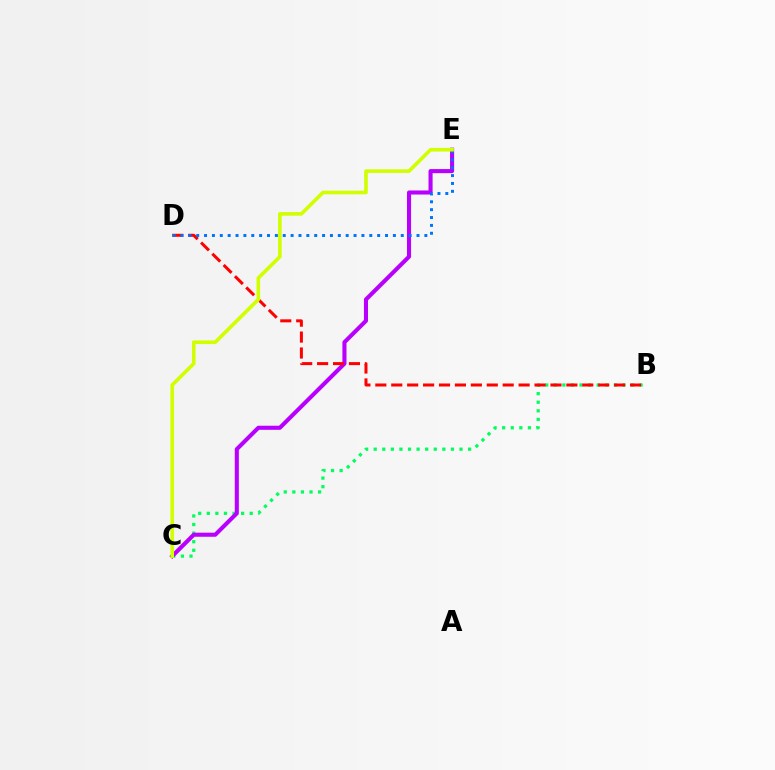{('B', 'C'): [{'color': '#00ff5c', 'line_style': 'dotted', 'thickness': 2.33}], ('C', 'E'): [{'color': '#b900ff', 'line_style': 'solid', 'thickness': 2.94}, {'color': '#d1ff00', 'line_style': 'solid', 'thickness': 2.61}], ('B', 'D'): [{'color': '#ff0000', 'line_style': 'dashed', 'thickness': 2.16}], ('D', 'E'): [{'color': '#0074ff', 'line_style': 'dotted', 'thickness': 2.14}]}